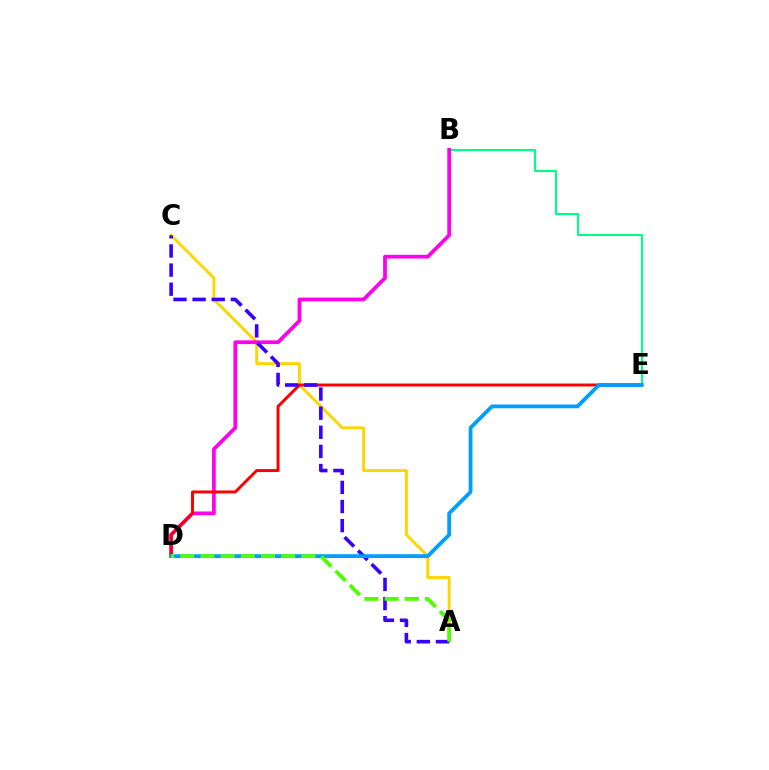{('A', 'C'): [{'color': '#ffd500', 'line_style': 'solid', 'thickness': 2.09}, {'color': '#3700ff', 'line_style': 'dashed', 'thickness': 2.6}], ('B', 'E'): [{'color': '#00ff86', 'line_style': 'solid', 'thickness': 1.53}], ('B', 'D'): [{'color': '#ff00ed', 'line_style': 'solid', 'thickness': 2.68}], ('D', 'E'): [{'color': '#ff0000', 'line_style': 'solid', 'thickness': 2.13}, {'color': '#009eff', 'line_style': 'solid', 'thickness': 2.73}], ('A', 'D'): [{'color': '#4fff00', 'line_style': 'dashed', 'thickness': 2.74}]}